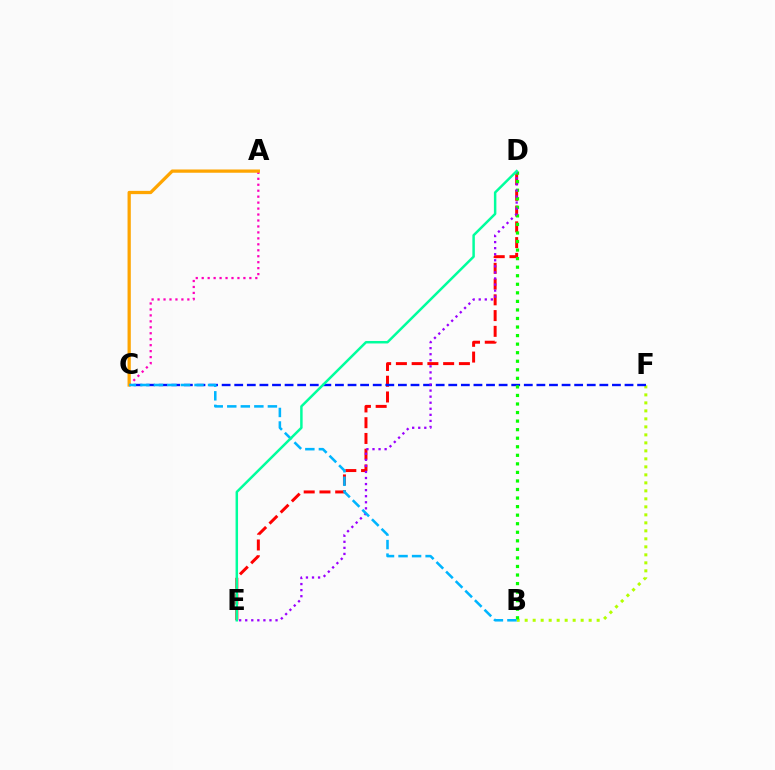{('A', 'C'): [{'color': '#ff00bd', 'line_style': 'dotted', 'thickness': 1.62}, {'color': '#ffa500', 'line_style': 'solid', 'thickness': 2.35}], ('B', 'F'): [{'color': '#b3ff00', 'line_style': 'dotted', 'thickness': 2.17}], ('D', 'E'): [{'color': '#ff0000', 'line_style': 'dashed', 'thickness': 2.14}, {'color': '#9b00ff', 'line_style': 'dotted', 'thickness': 1.65}, {'color': '#00ff9d', 'line_style': 'solid', 'thickness': 1.79}], ('C', 'F'): [{'color': '#0010ff', 'line_style': 'dashed', 'thickness': 1.71}], ('B', 'D'): [{'color': '#08ff00', 'line_style': 'dotted', 'thickness': 2.32}], ('B', 'C'): [{'color': '#00b5ff', 'line_style': 'dashed', 'thickness': 1.84}]}